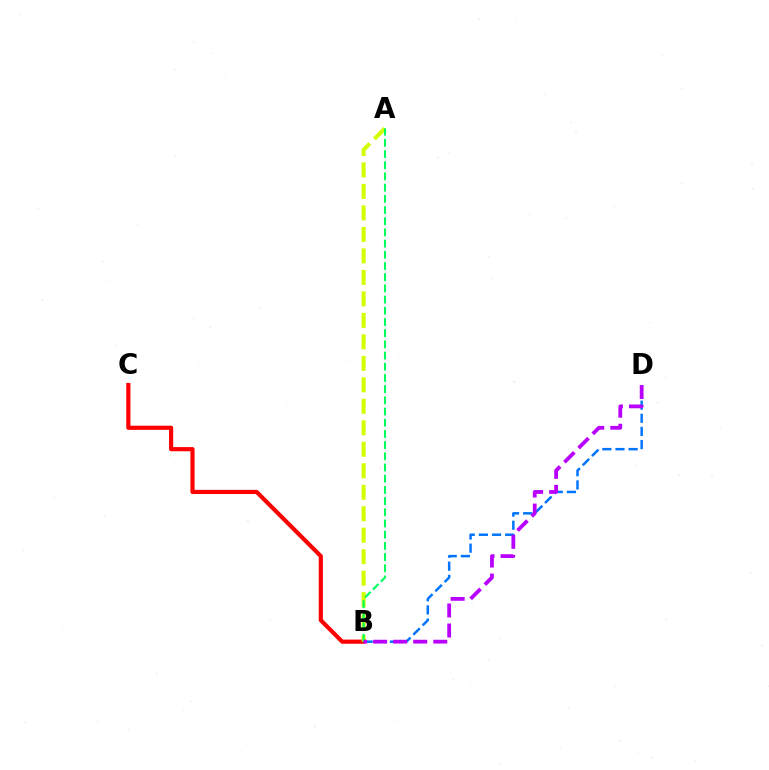{('B', 'C'): [{'color': '#ff0000', 'line_style': 'solid', 'thickness': 3.0}], ('B', 'D'): [{'color': '#0074ff', 'line_style': 'dashed', 'thickness': 1.78}, {'color': '#b900ff', 'line_style': 'dashed', 'thickness': 2.72}], ('A', 'B'): [{'color': '#d1ff00', 'line_style': 'dashed', 'thickness': 2.92}, {'color': '#00ff5c', 'line_style': 'dashed', 'thickness': 1.52}]}